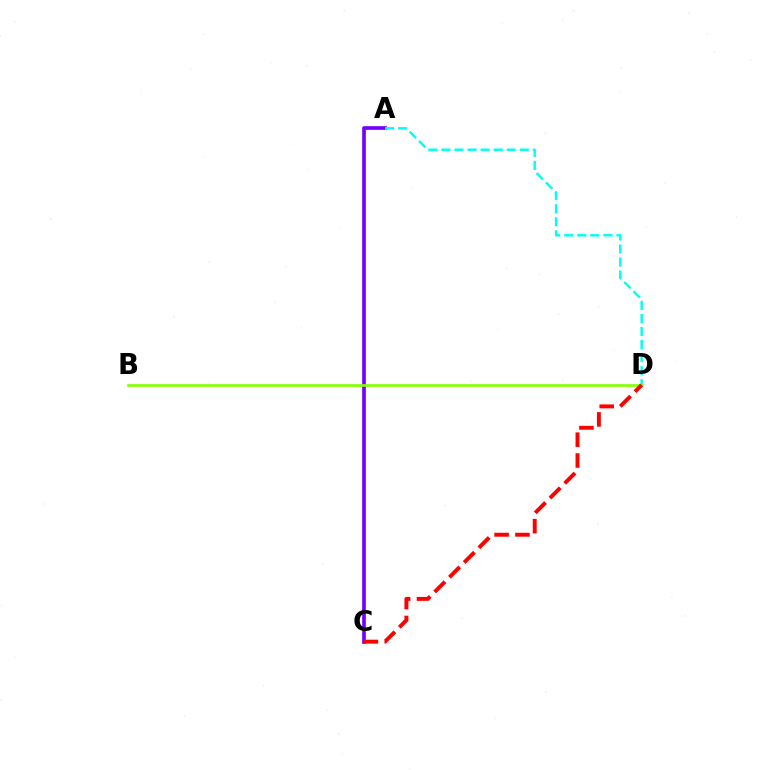{('A', 'C'): [{'color': '#7200ff', 'line_style': 'solid', 'thickness': 2.64}], ('A', 'D'): [{'color': '#00fff6', 'line_style': 'dashed', 'thickness': 1.77}], ('B', 'D'): [{'color': '#84ff00', 'line_style': 'solid', 'thickness': 1.92}], ('C', 'D'): [{'color': '#ff0000', 'line_style': 'dashed', 'thickness': 2.83}]}